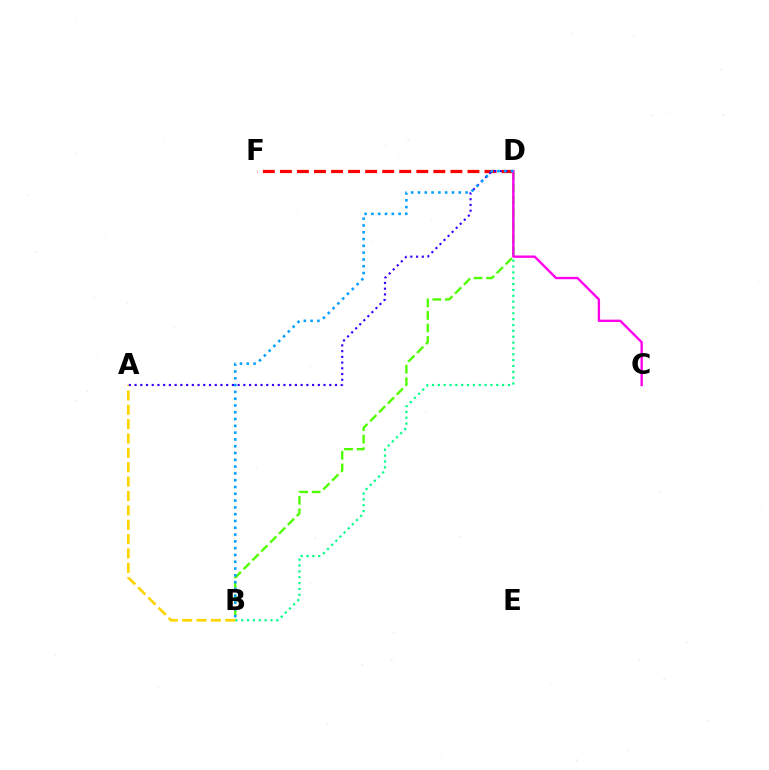{('B', 'D'): [{'color': '#4fff00', 'line_style': 'dashed', 'thickness': 1.7}, {'color': '#00ff86', 'line_style': 'dotted', 'thickness': 1.59}, {'color': '#009eff', 'line_style': 'dotted', 'thickness': 1.85}], ('A', 'B'): [{'color': '#ffd500', 'line_style': 'dashed', 'thickness': 1.95}], ('D', 'F'): [{'color': '#ff0000', 'line_style': 'dashed', 'thickness': 2.32}], ('A', 'D'): [{'color': '#3700ff', 'line_style': 'dotted', 'thickness': 1.56}], ('C', 'D'): [{'color': '#ff00ed', 'line_style': 'solid', 'thickness': 1.71}]}